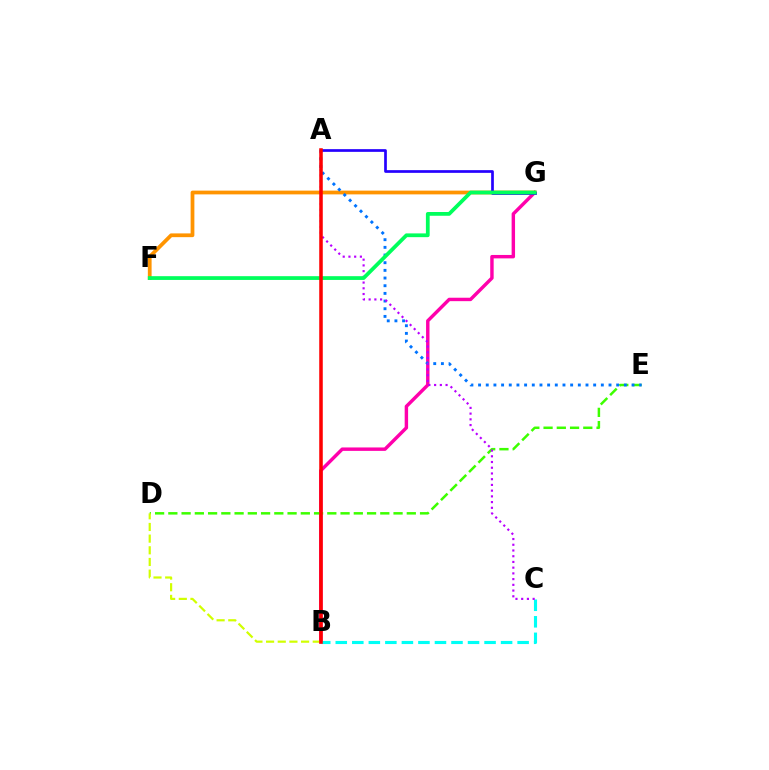{('B', 'G'): [{'color': '#ff00ac', 'line_style': 'solid', 'thickness': 2.47}], ('F', 'G'): [{'color': '#ff9400', 'line_style': 'solid', 'thickness': 2.71}, {'color': '#00ff5c', 'line_style': 'solid', 'thickness': 2.71}], ('B', 'C'): [{'color': '#00fff6', 'line_style': 'dashed', 'thickness': 2.25}], ('A', 'G'): [{'color': '#2500ff', 'line_style': 'solid', 'thickness': 1.95}], ('D', 'E'): [{'color': '#3dff00', 'line_style': 'dashed', 'thickness': 1.8}], ('A', 'E'): [{'color': '#0074ff', 'line_style': 'dotted', 'thickness': 2.08}], ('A', 'C'): [{'color': '#b900ff', 'line_style': 'dotted', 'thickness': 1.56}], ('B', 'D'): [{'color': '#d1ff00', 'line_style': 'dashed', 'thickness': 1.59}], ('A', 'B'): [{'color': '#ff0000', 'line_style': 'solid', 'thickness': 2.55}]}